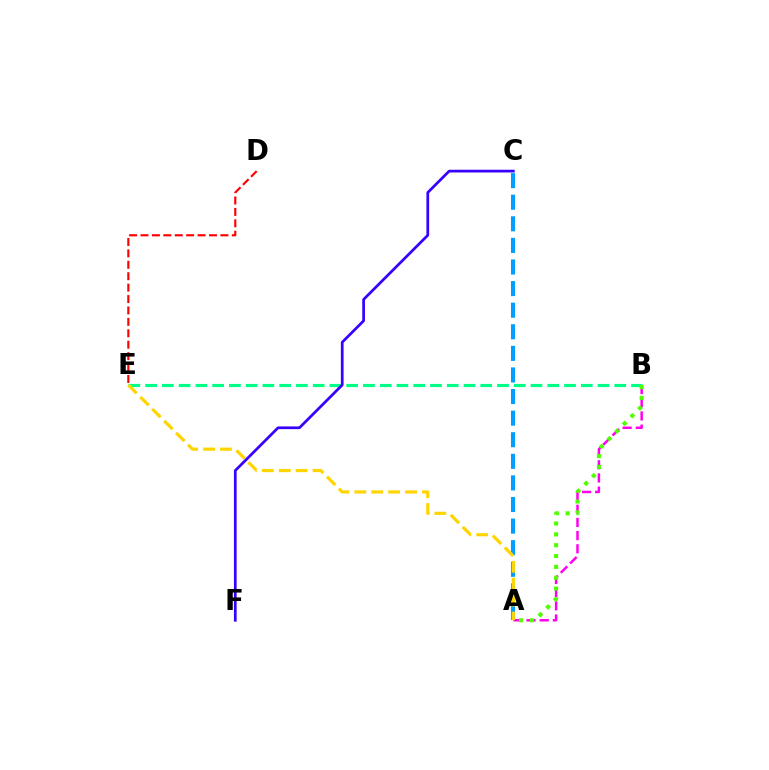{('B', 'E'): [{'color': '#00ff86', 'line_style': 'dashed', 'thickness': 2.28}], ('D', 'E'): [{'color': '#ff0000', 'line_style': 'dashed', 'thickness': 1.55}], ('A', 'B'): [{'color': '#ff00ed', 'line_style': 'dashed', 'thickness': 1.79}, {'color': '#4fff00', 'line_style': 'dotted', 'thickness': 2.95}], ('C', 'F'): [{'color': '#3700ff', 'line_style': 'solid', 'thickness': 1.96}], ('A', 'C'): [{'color': '#009eff', 'line_style': 'dashed', 'thickness': 2.93}], ('A', 'E'): [{'color': '#ffd500', 'line_style': 'dashed', 'thickness': 2.3}]}